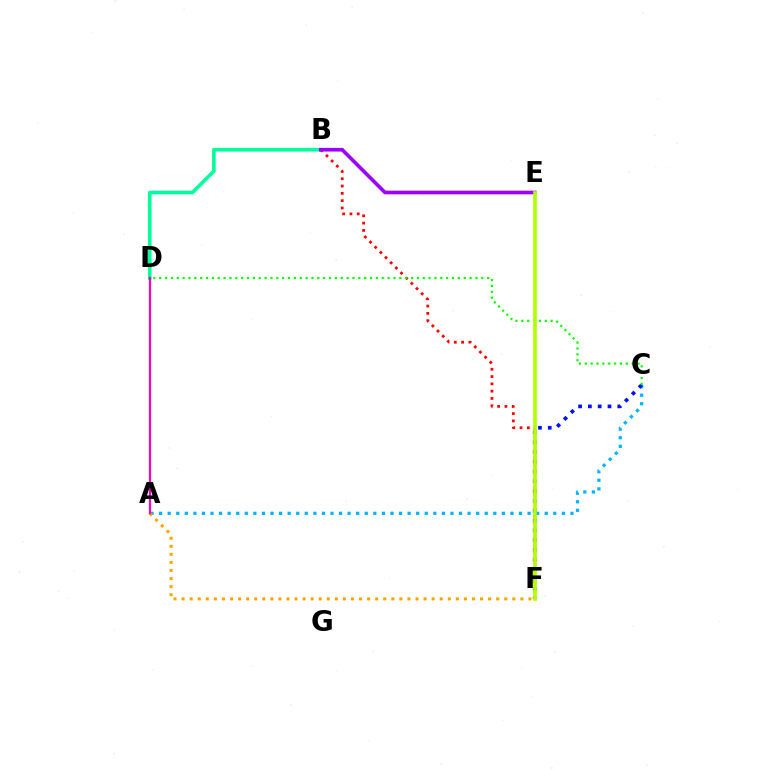{('B', 'D'): [{'color': '#00ff9d', 'line_style': 'solid', 'thickness': 2.59}], ('A', 'C'): [{'color': '#00b5ff', 'line_style': 'dotted', 'thickness': 2.33}], ('C', 'F'): [{'color': '#0010ff', 'line_style': 'dotted', 'thickness': 2.66}], ('B', 'F'): [{'color': '#ff0000', 'line_style': 'dotted', 'thickness': 1.98}], ('C', 'D'): [{'color': '#08ff00', 'line_style': 'dotted', 'thickness': 1.59}], ('B', 'E'): [{'color': '#9b00ff', 'line_style': 'solid', 'thickness': 2.64}], ('A', 'F'): [{'color': '#ffa500', 'line_style': 'dotted', 'thickness': 2.19}], ('E', 'F'): [{'color': '#b3ff00', 'line_style': 'solid', 'thickness': 2.64}], ('A', 'D'): [{'color': '#ff00bd', 'line_style': 'solid', 'thickness': 1.58}]}